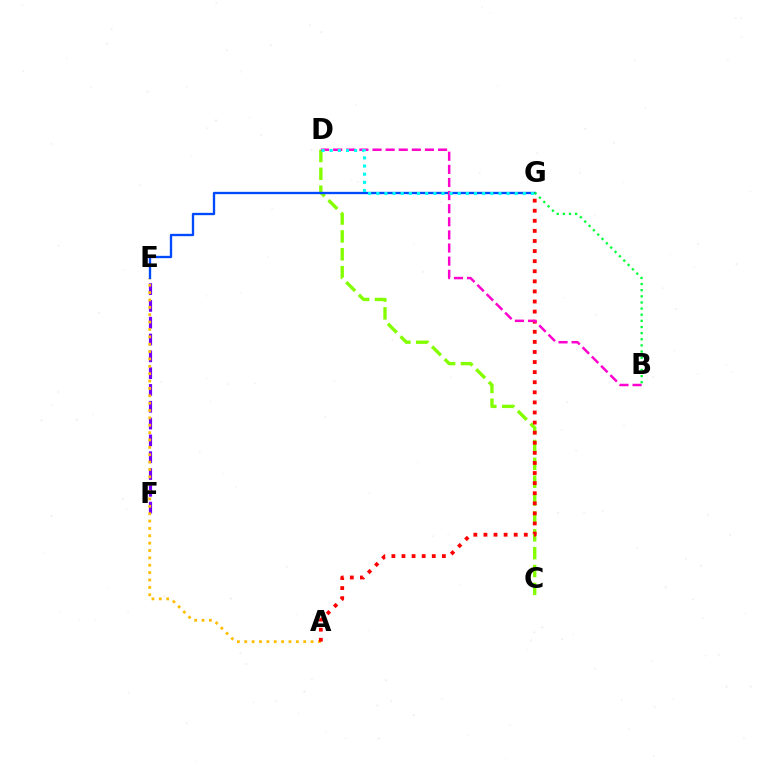{('C', 'D'): [{'color': '#84ff00', 'line_style': 'dashed', 'thickness': 2.43}], ('E', 'F'): [{'color': '#7200ff', 'line_style': 'dashed', 'thickness': 2.28}], ('A', 'E'): [{'color': '#ffbd00', 'line_style': 'dotted', 'thickness': 2.0}], ('A', 'G'): [{'color': '#ff0000', 'line_style': 'dotted', 'thickness': 2.74}], ('E', 'G'): [{'color': '#004bff', 'line_style': 'solid', 'thickness': 1.68}], ('B', 'D'): [{'color': '#ff00cf', 'line_style': 'dashed', 'thickness': 1.78}], ('D', 'G'): [{'color': '#00fff6', 'line_style': 'dotted', 'thickness': 2.21}], ('B', 'G'): [{'color': '#00ff39', 'line_style': 'dotted', 'thickness': 1.67}]}